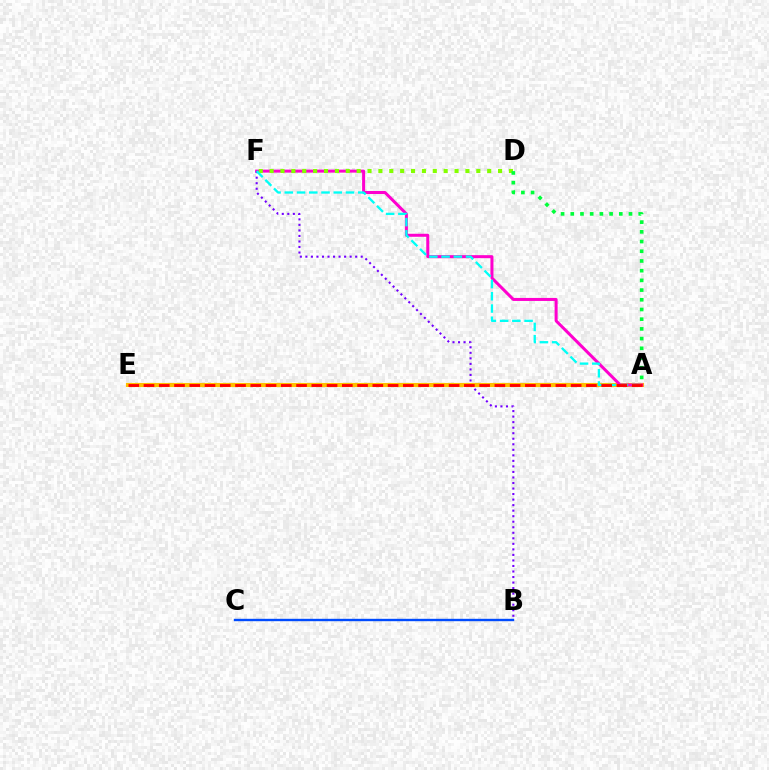{('A', 'E'): [{'color': '#ffbd00', 'line_style': 'solid', 'thickness': 2.98}, {'color': '#ff0000', 'line_style': 'dashed', 'thickness': 2.07}], ('B', 'C'): [{'color': '#004bff', 'line_style': 'solid', 'thickness': 1.72}], ('A', 'F'): [{'color': '#ff00cf', 'line_style': 'solid', 'thickness': 2.17}, {'color': '#00fff6', 'line_style': 'dashed', 'thickness': 1.66}], ('D', 'F'): [{'color': '#84ff00', 'line_style': 'dotted', 'thickness': 2.96}], ('B', 'F'): [{'color': '#7200ff', 'line_style': 'dotted', 'thickness': 1.5}], ('A', 'D'): [{'color': '#00ff39', 'line_style': 'dotted', 'thickness': 2.64}]}